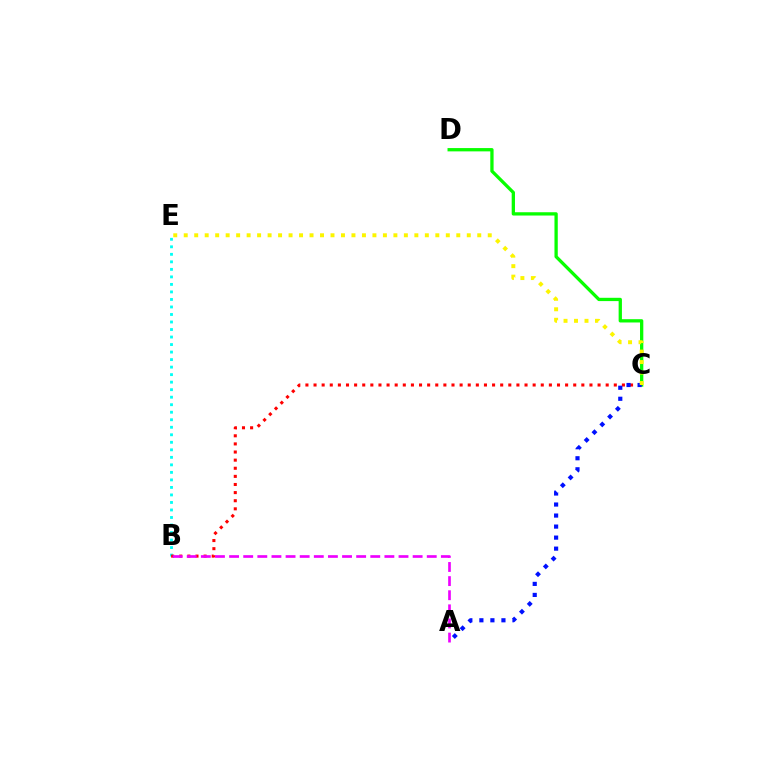{('B', 'E'): [{'color': '#00fff6', 'line_style': 'dotted', 'thickness': 2.04}], ('C', 'D'): [{'color': '#08ff00', 'line_style': 'solid', 'thickness': 2.37}], ('B', 'C'): [{'color': '#ff0000', 'line_style': 'dotted', 'thickness': 2.2}], ('A', 'C'): [{'color': '#0010ff', 'line_style': 'dotted', 'thickness': 3.0}], ('C', 'E'): [{'color': '#fcf500', 'line_style': 'dotted', 'thickness': 2.85}], ('A', 'B'): [{'color': '#ee00ff', 'line_style': 'dashed', 'thickness': 1.92}]}